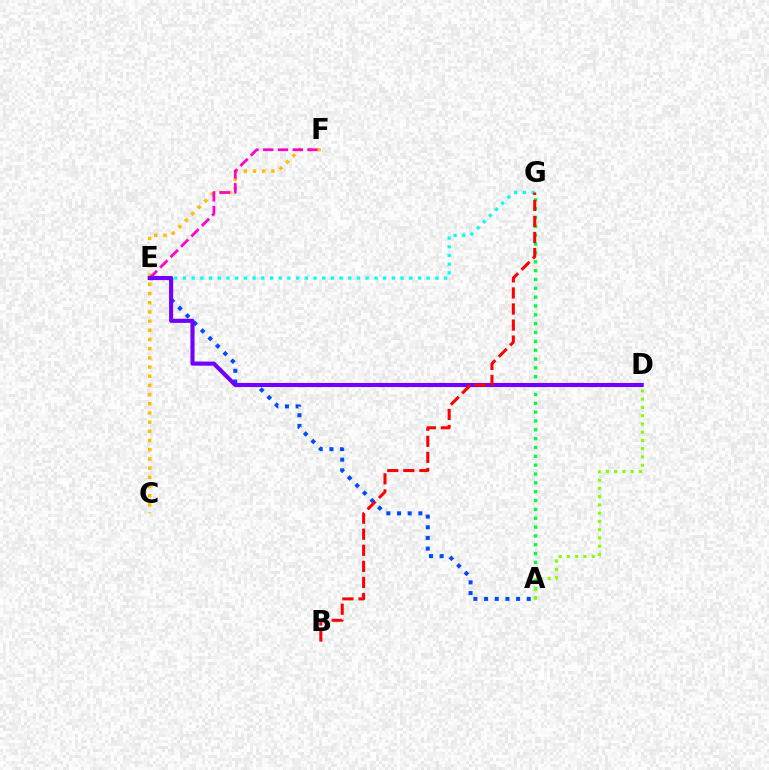{('A', 'G'): [{'color': '#00ff39', 'line_style': 'dotted', 'thickness': 2.4}], ('C', 'F'): [{'color': '#ffbd00', 'line_style': 'dotted', 'thickness': 2.5}], ('A', 'E'): [{'color': '#004bff', 'line_style': 'dotted', 'thickness': 2.9}], ('E', 'F'): [{'color': '#ff00cf', 'line_style': 'dashed', 'thickness': 2.0}], ('A', 'D'): [{'color': '#84ff00', 'line_style': 'dotted', 'thickness': 2.25}], ('E', 'G'): [{'color': '#00fff6', 'line_style': 'dotted', 'thickness': 2.37}], ('D', 'E'): [{'color': '#7200ff', 'line_style': 'solid', 'thickness': 2.95}], ('B', 'G'): [{'color': '#ff0000', 'line_style': 'dashed', 'thickness': 2.18}]}